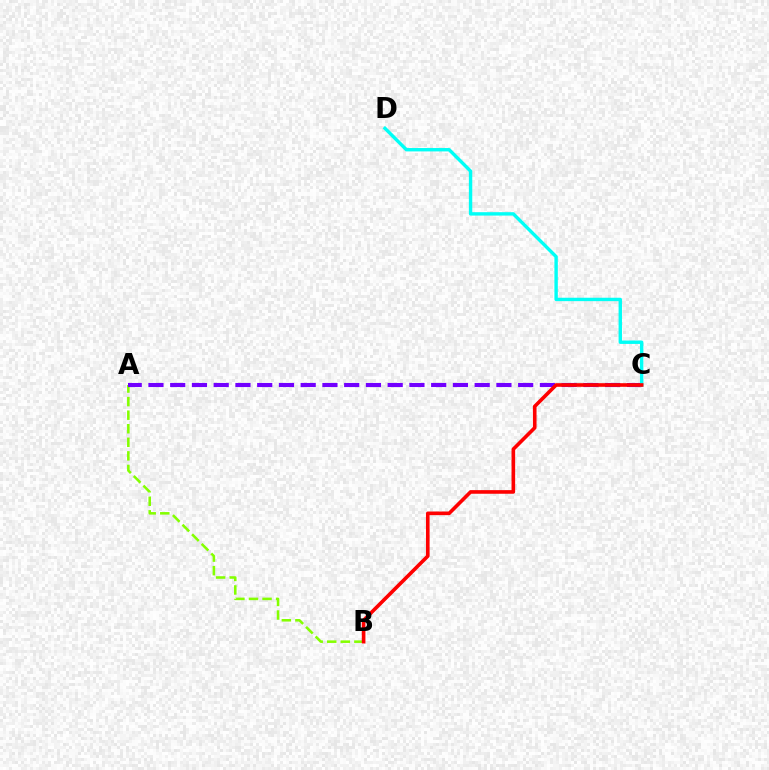{('A', 'B'): [{'color': '#84ff00', 'line_style': 'dashed', 'thickness': 1.84}], ('A', 'C'): [{'color': '#7200ff', 'line_style': 'dashed', 'thickness': 2.95}], ('C', 'D'): [{'color': '#00fff6', 'line_style': 'solid', 'thickness': 2.44}], ('B', 'C'): [{'color': '#ff0000', 'line_style': 'solid', 'thickness': 2.61}]}